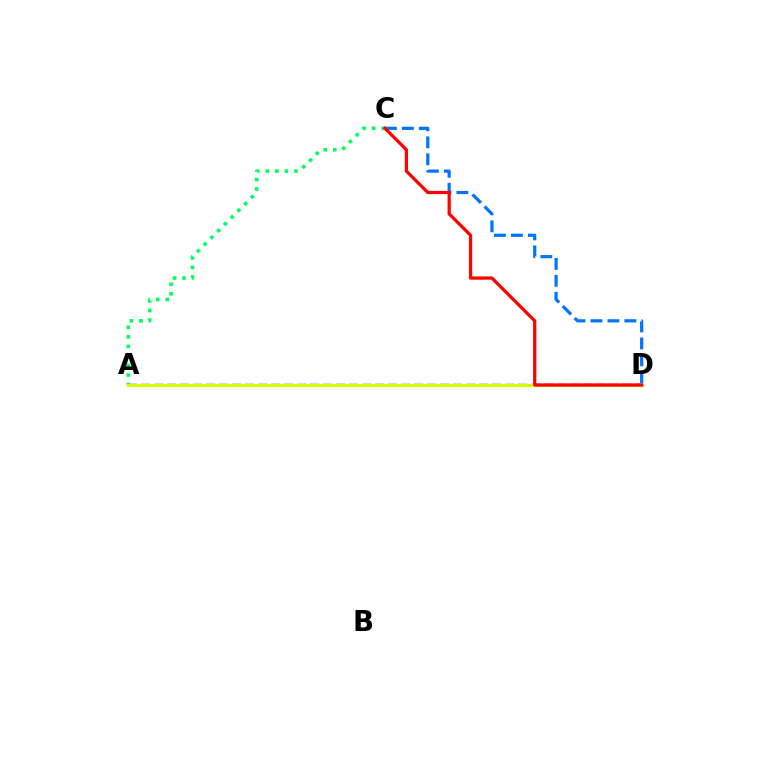{('A', 'D'): [{'color': '#b900ff', 'line_style': 'dashed', 'thickness': 1.77}, {'color': '#d1ff00', 'line_style': 'solid', 'thickness': 2.25}], ('A', 'C'): [{'color': '#00ff5c', 'line_style': 'dotted', 'thickness': 2.59}], ('C', 'D'): [{'color': '#0074ff', 'line_style': 'dashed', 'thickness': 2.3}, {'color': '#ff0000', 'line_style': 'solid', 'thickness': 2.34}]}